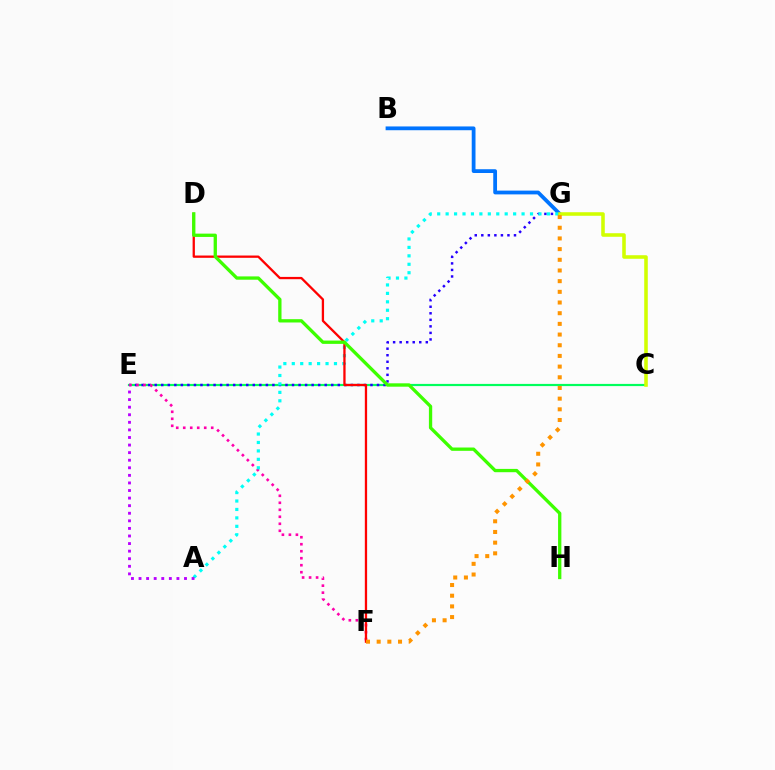{('C', 'E'): [{'color': '#00ff5c', 'line_style': 'solid', 'thickness': 1.58}], ('E', 'G'): [{'color': '#2500ff', 'line_style': 'dotted', 'thickness': 1.78}], ('E', 'F'): [{'color': '#ff00ac', 'line_style': 'dotted', 'thickness': 1.9}], ('B', 'G'): [{'color': '#0074ff', 'line_style': 'solid', 'thickness': 2.72}], ('A', 'G'): [{'color': '#00fff6', 'line_style': 'dotted', 'thickness': 2.29}], ('A', 'E'): [{'color': '#b900ff', 'line_style': 'dotted', 'thickness': 2.06}], ('D', 'F'): [{'color': '#ff0000', 'line_style': 'solid', 'thickness': 1.65}], ('D', 'H'): [{'color': '#3dff00', 'line_style': 'solid', 'thickness': 2.38}], ('C', 'G'): [{'color': '#d1ff00', 'line_style': 'solid', 'thickness': 2.56}], ('F', 'G'): [{'color': '#ff9400', 'line_style': 'dotted', 'thickness': 2.9}]}